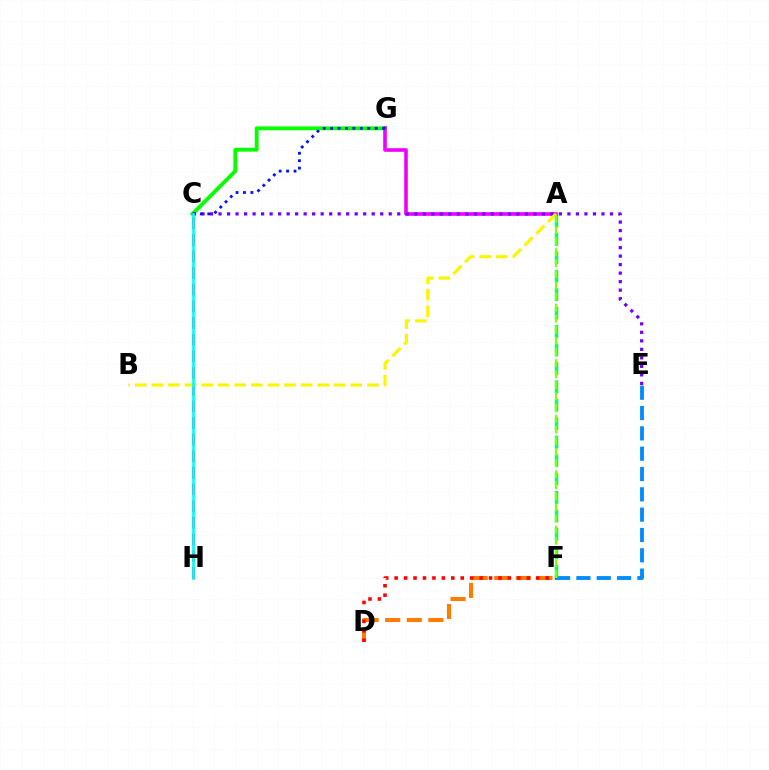{('E', 'F'): [{'color': '#008cff', 'line_style': 'dashed', 'thickness': 2.76}], ('C', 'G'): [{'color': '#08ff00', 'line_style': 'solid', 'thickness': 2.77}, {'color': '#0010ff', 'line_style': 'dotted', 'thickness': 2.02}], ('C', 'H'): [{'color': '#ff0094', 'line_style': 'dashed', 'thickness': 2.26}, {'color': '#00fff6', 'line_style': 'solid', 'thickness': 1.93}], ('A', 'F'): [{'color': '#00ff74', 'line_style': 'dashed', 'thickness': 2.5}, {'color': '#84ff00', 'line_style': 'dashed', 'thickness': 1.51}], ('A', 'G'): [{'color': '#ee00ff', 'line_style': 'solid', 'thickness': 2.59}], ('D', 'F'): [{'color': '#ff7c00', 'line_style': 'dashed', 'thickness': 2.93}, {'color': '#ff0000', 'line_style': 'dotted', 'thickness': 2.56}], ('C', 'E'): [{'color': '#7200ff', 'line_style': 'dotted', 'thickness': 2.31}], ('A', 'B'): [{'color': '#fcf500', 'line_style': 'dashed', 'thickness': 2.25}]}